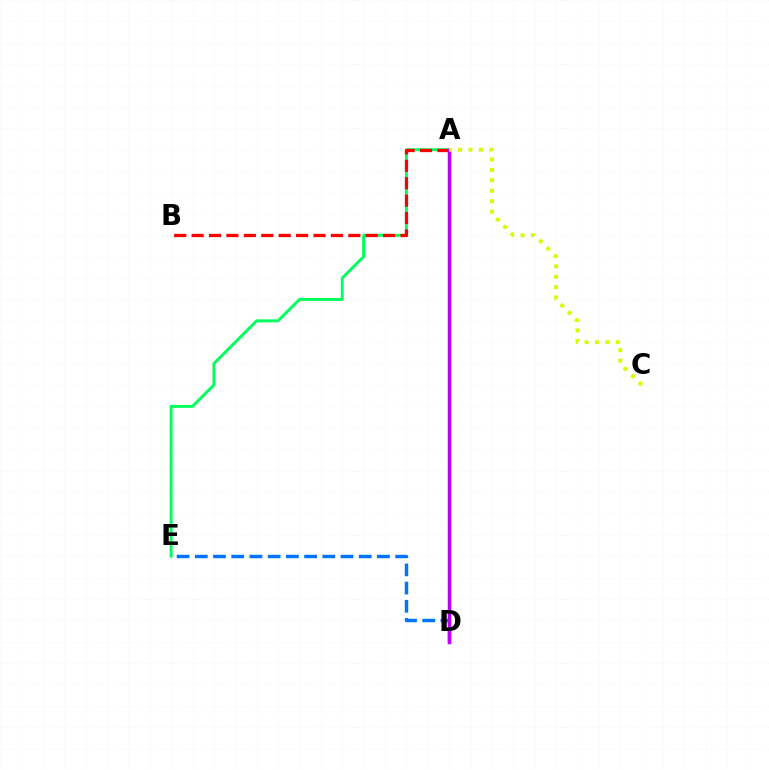{('A', 'E'): [{'color': '#00ff5c', 'line_style': 'solid', 'thickness': 2.1}], ('A', 'B'): [{'color': '#ff0000', 'line_style': 'dashed', 'thickness': 2.37}], ('D', 'E'): [{'color': '#0074ff', 'line_style': 'dashed', 'thickness': 2.47}], ('A', 'D'): [{'color': '#b900ff', 'line_style': 'solid', 'thickness': 2.5}], ('A', 'C'): [{'color': '#d1ff00', 'line_style': 'dotted', 'thickness': 2.83}]}